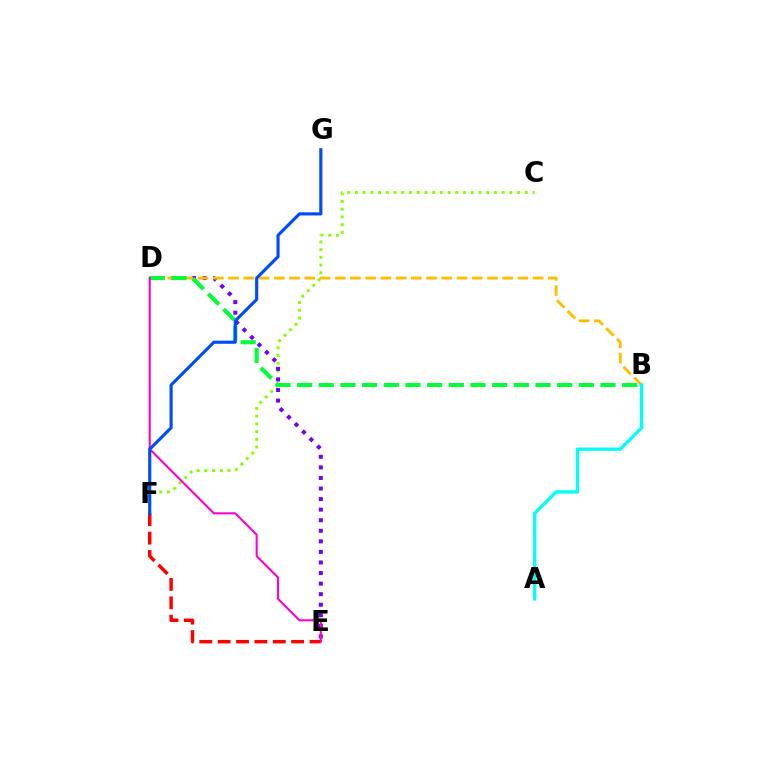{('E', 'F'): [{'color': '#ff0000', 'line_style': 'dashed', 'thickness': 2.5}], ('C', 'F'): [{'color': '#84ff00', 'line_style': 'dotted', 'thickness': 2.1}], ('D', 'E'): [{'color': '#7200ff', 'line_style': 'dotted', 'thickness': 2.87}, {'color': '#ff00cf', 'line_style': 'solid', 'thickness': 1.5}], ('B', 'D'): [{'color': '#ffbd00', 'line_style': 'dashed', 'thickness': 2.07}, {'color': '#00ff39', 'line_style': 'dashed', 'thickness': 2.94}], ('A', 'B'): [{'color': '#00fff6', 'line_style': 'solid', 'thickness': 2.39}], ('F', 'G'): [{'color': '#004bff', 'line_style': 'solid', 'thickness': 2.26}]}